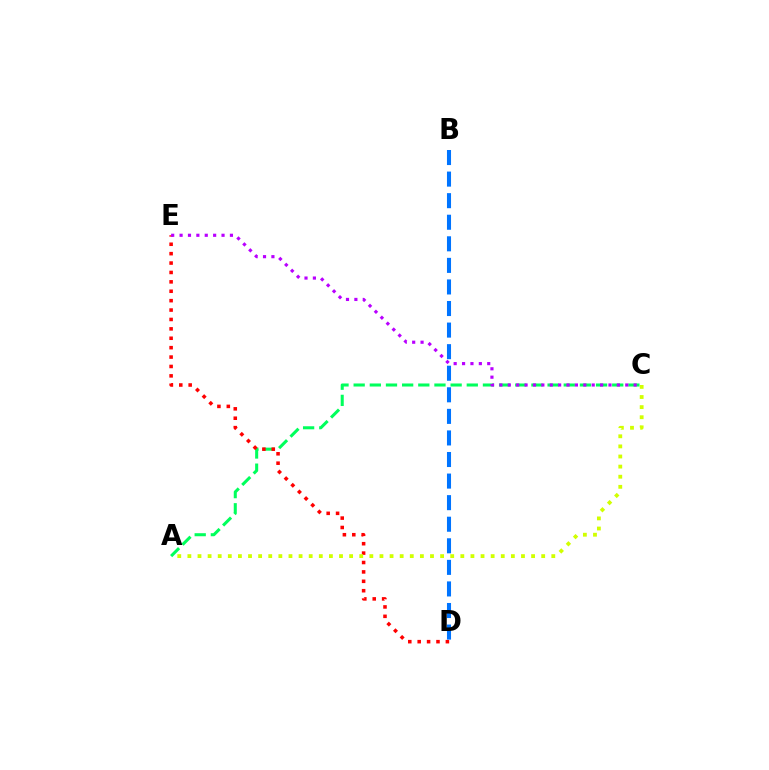{('A', 'C'): [{'color': '#00ff5c', 'line_style': 'dashed', 'thickness': 2.2}, {'color': '#d1ff00', 'line_style': 'dotted', 'thickness': 2.75}], ('D', 'E'): [{'color': '#ff0000', 'line_style': 'dotted', 'thickness': 2.55}], ('B', 'D'): [{'color': '#0074ff', 'line_style': 'dashed', 'thickness': 2.93}], ('C', 'E'): [{'color': '#b900ff', 'line_style': 'dotted', 'thickness': 2.28}]}